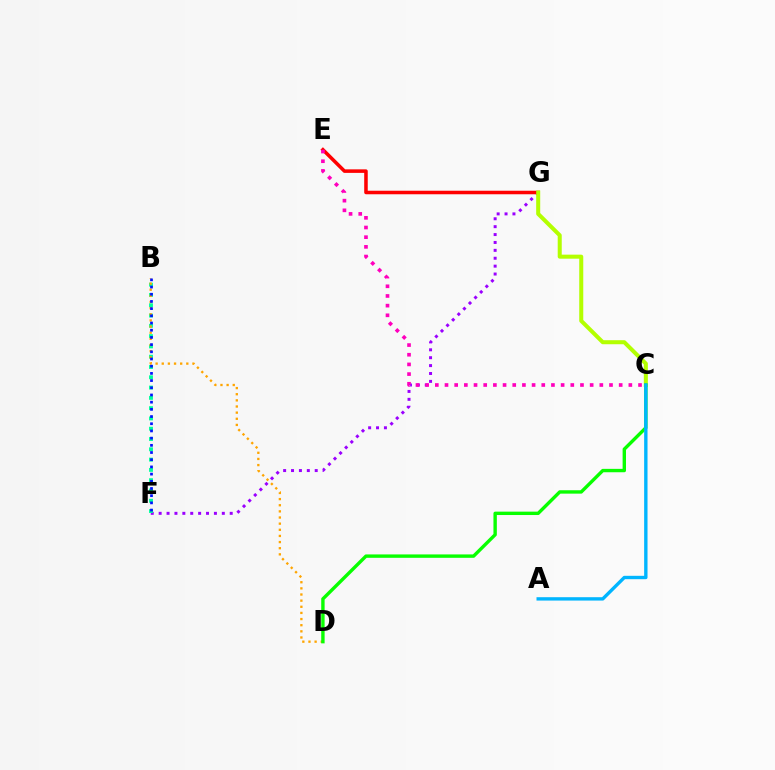{('F', 'G'): [{'color': '#9b00ff', 'line_style': 'dotted', 'thickness': 2.15}], ('B', 'F'): [{'color': '#00ff9d', 'line_style': 'dotted', 'thickness': 2.8}, {'color': '#0010ff', 'line_style': 'dotted', 'thickness': 1.95}], ('E', 'G'): [{'color': '#ff0000', 'line_style': 'solid', 'thickness': 2.55}], ('C', 'G'): [{'color': '#b3ff00', 'line_style': 'solid', 'thickness': 2.9}], ('B', 'D'): [{'color': '#ffa500', 'line_style': 'dotted', 'thickness': 1.67}], ('C', 'E'): [{'color': '#ff00bd', 'line_style': 'dotted', 'thickness': 2.63}], ('C', 'D'): [{'color': '#08ff00', 'line_style': 'solid', 'thickness': 2.44}], ('A', 'C'): [{'color': '#00b5ff', 'line_style': 'solid', 'thickness': 2.43}]}